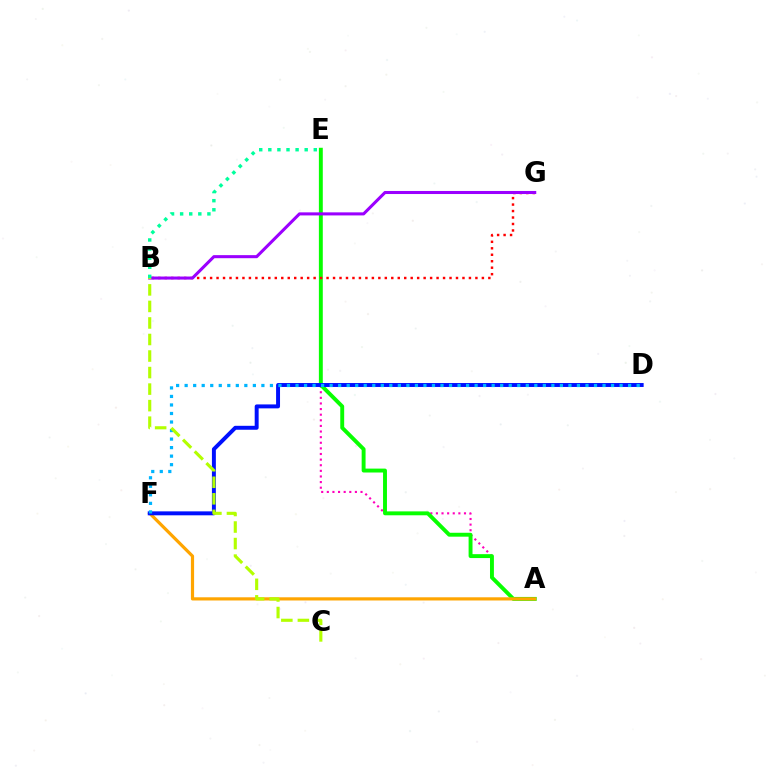{('A', 'E'): [{'color': '#ff00bd', 'line_style': 'dotted', 'thickness': 1.53}, {'color': '#08ff00', 'line_style': 'solid', 'thickness': 2.81}], ('B', 'G'): [{'color': '#ff0000', 'line_style': 'dotted', 'thickness': 1.76}, {'color': '#9b00ff', 'line_style': 'solid', 'thickness': 2.2}], ('B', 'E'): [{'color': '#00ff9d', 'line_style': 'dotted', 'thickness': 2.47}], ('A', 'F'): [{'color': '#ffa500', 'line_style': 'solid', 'thickness': 2.3}], ('D', 'F'): [{'color': '#0010ff', 'line_style': 'solid', 'thickness': 2.84}, {'color': '#00b5ff', 'line_style': 'dotted', 'thickness': 2.32}], ('B', 'C'): [{'color': '#b3ff00', 'line_style': 'dashed', 'thickness': 2.25}]}